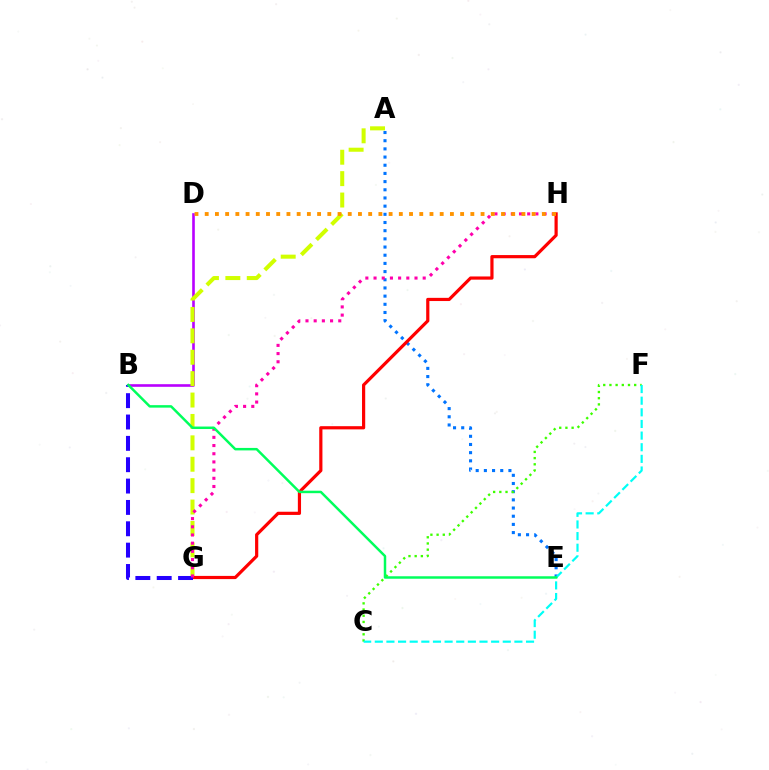{('A', 'E'): [{'color': '#0074ff', 'line_style': 'dotted', 'thickness': 2.22}], ('C', 'F'): [{'color': '#3dff00', 'line_style': 'dotted', 'thickness': 1.68}, {'color': '#00fff6', 'line_style': 'dashed', 'thickness': 1.58}], ('B', 'D'): [{'color': '#b900ff', 'line_style': 'solid', 'thickness': 1.89}], ('A', 'G'): [{'color': '#d1ff00', 'line_style': 'dashed', 'thickness': 2.91}], ('G', 'H'): [{'color': '#ff0000', 'line_style': 'solid', 'thickness': 2.3}, {'color': '#ff00ac', 'line_style': 'dotted', 'thickness': 2.23}], ('B', 'G'): [{'color': '#2500ff', 'line_style': 'dashed', 'thickness': 2.9}], ('B', 'E'): [{'color': '#00ff5c', 'line_style': 'solid', 'thickness': 1.79}], ('D', 'H'): [{'color': '#ff9400', 'line_style': 'dotted', 'thickness': 2.78}]}